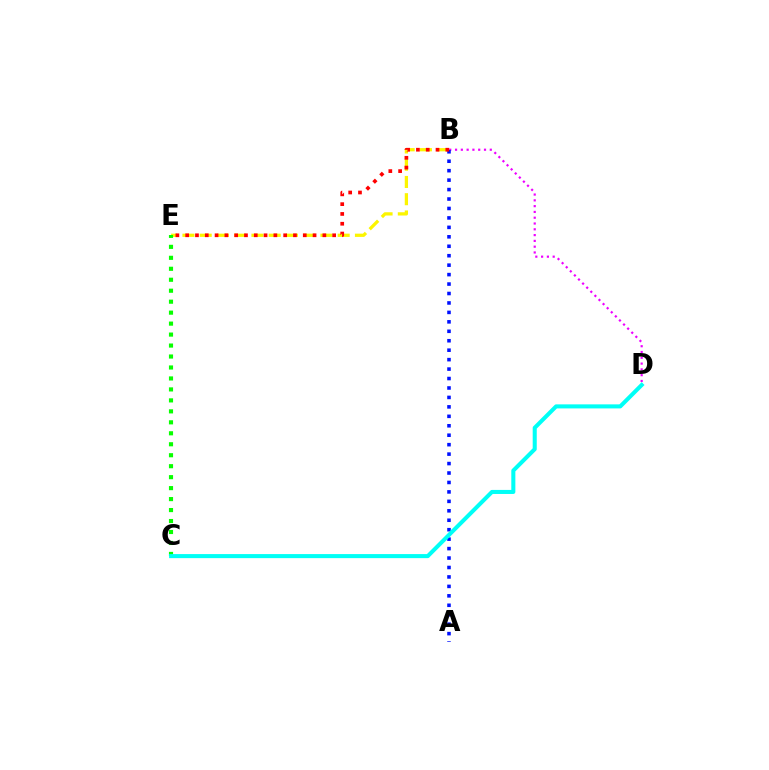{('B', 'E'): [{'color': '#fcf500', 'line_style': 'dashed', 'thickness': 2.34}, {'color': '#ff0000', 'line_style': 'dotted', 'thickness': 2.66}], ('B', 'D'): [{'color': '#ee00ff', 'line_style': 'dotted', 'thickness': 1.57}], ('A', 'B'): [{'color': '#0010ff', 'line_style': 'dotted', 'thickness': 2.57}], ('C', 'E'): [{'color': '#08ff00', 'line_style': 'dotted', 'thickness': 2.98}], ('C', 'D'): [{'color': '#00fff6', 'line_style': 'solid', 'thickness': 2.92}]}